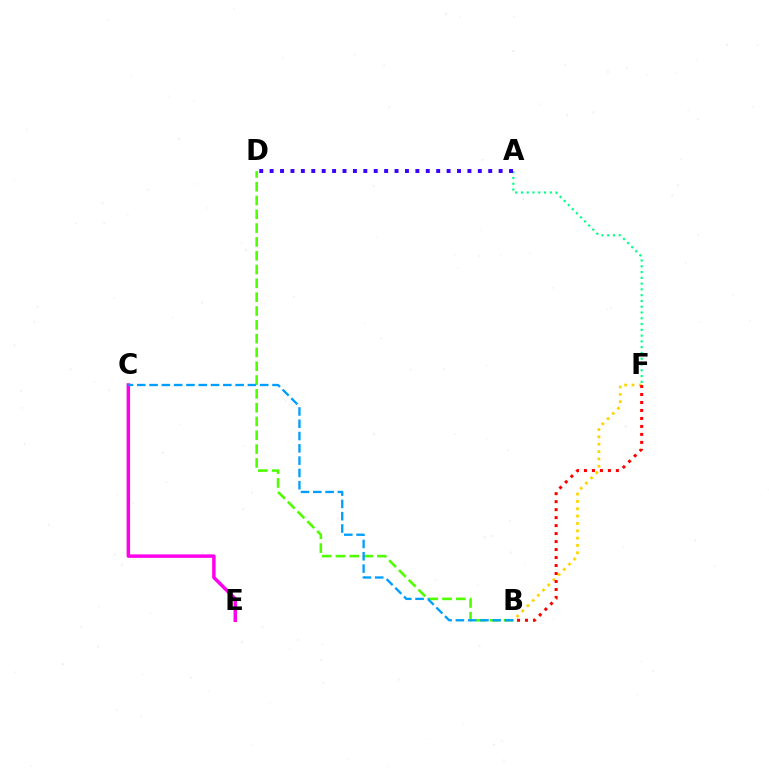{('B', 'F'): [{'color': '#ffd500', 'line_style': 'dotted', 'thickness': 1.99}, {'color': '#ff0000', 'line_style': 'dotted', 'thickness': 2.17}], ('A', 'F'): [{'color': '#00ff86', 'line_style': 'dotted', 'thickness': 1.57}], ('C', 'E'): [{'color': '#ff00ed', 'line_style': 'solid', 'thickness': 2.5}], ('B', 'D'): [{'color': '#4fff00', 'line_style': 'dashed', 'thickness': 1.88}], ('B', 'C'): [{'color': '#009eff', 'line_style': 'dashed', 'thickness': 1.67}], ('A', 'D'): [{'color': '#3700ff', 'line_style': 'dotted', 'thickness': 2.83}]}